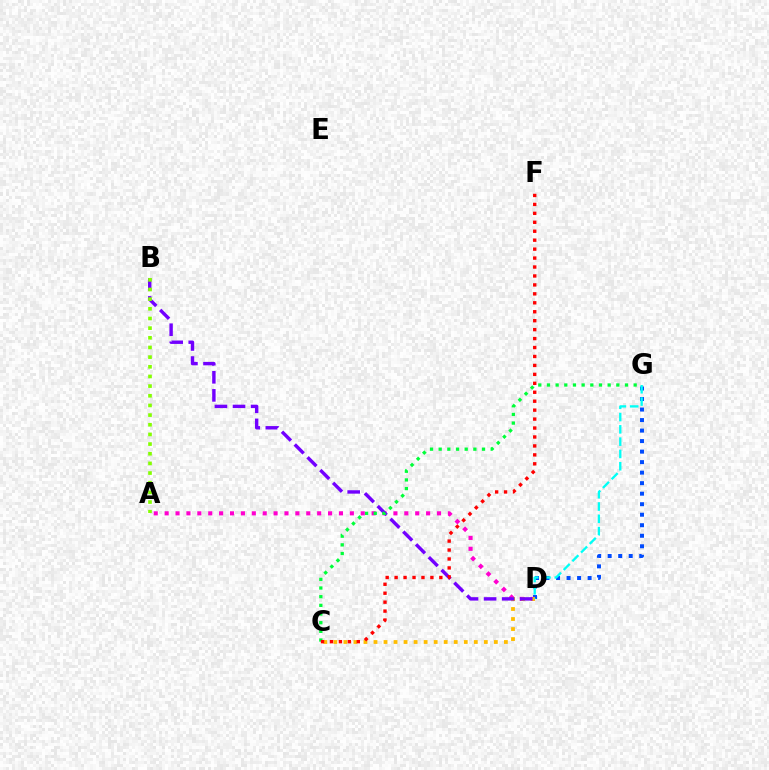{('D', 'G'): [{'color': '#004bff', 'line_style': 'dotted', 'thickness': 2.86}, {'color': '#00fff6', 'line_style': 'dashed', 'thickness': 1.67}], ('A', 'D'): [{'color': '#ff00cf', 'line_style': 'dotted', 'thickness': 2.96}], ('C', 'D'): [{'color': '#ffbd00', 'line_style': 'dotted', 'thickness': 2.73}], ('B', 'D'): [{'color': '#7200ff', 'line_style': 'dashed', 'thickness': 2.45}], ('A', 'B'): [{'color': '#84ff00', 'line_style': 'dotted', 'thickness': 2.63}], ('C', 'G'): [{'color': '#00ff39', 'line_style': 'dotted', 'thickness': 2.36}], ('C', 'F'): [{'color': '#ff0000', 'line_style': 'dotted', 'thickness': 2.43}]}